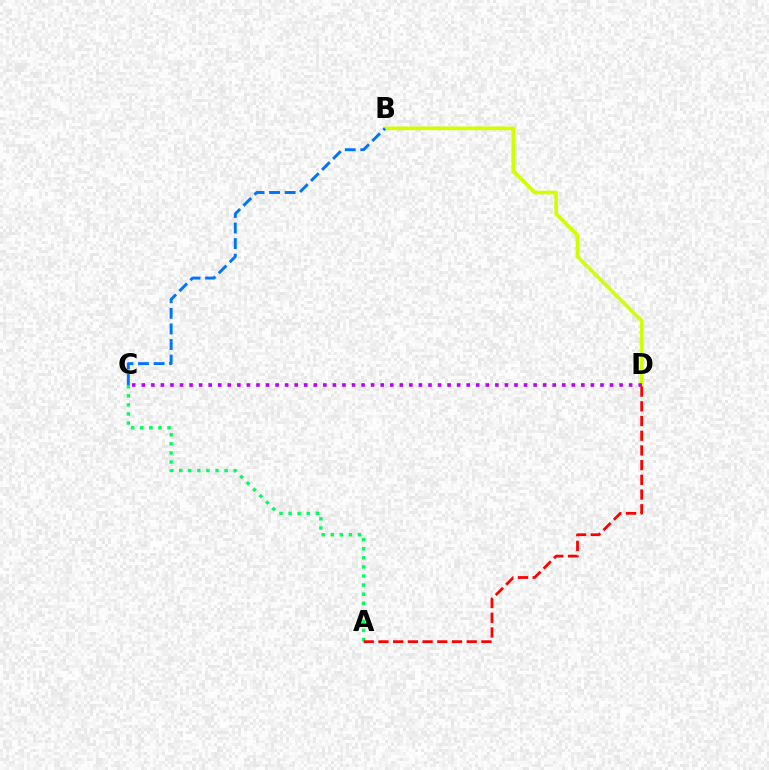{('B', 'D'): [{'color': '#d1ff00', 'line_style': 'solid', 'thickness': 2.64}], ('C', 'D'): [{'color': '#b900ff', 'line_style': 'dotted', 'thickness': 2.6}], ('A', 'C'): [{'color': '#00ff5c', 'line_style': 'dotted', 'thickness': 2.47}], ('B', 'C'): [{'color': '#0074ff', 'line_style': 'dashed', 'thickness': 2.11}], ('A', 'D'): [{'color': '#ff0000', 'line_style': 'dashed', 'thickness': 2.0}]}